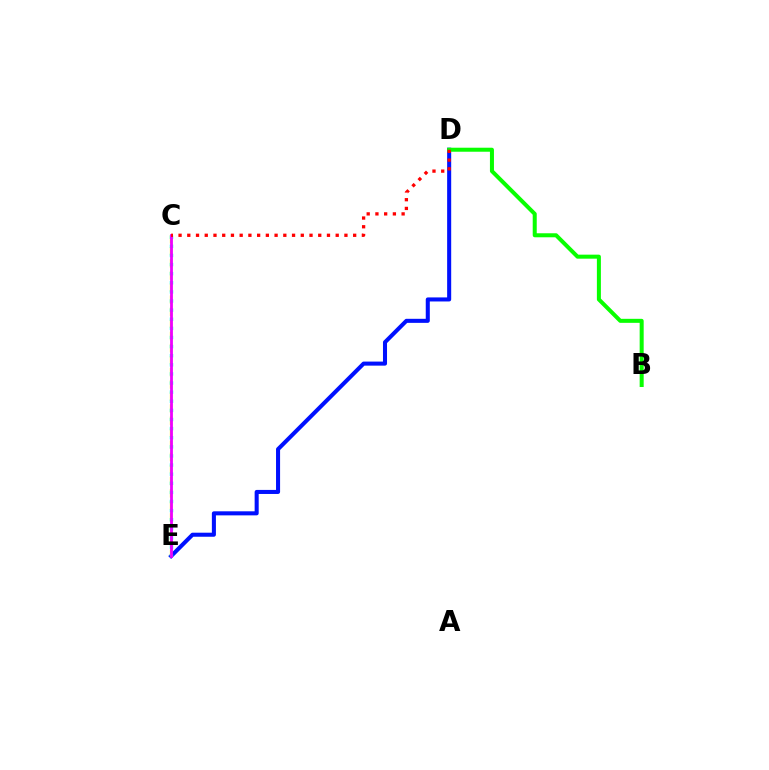{('D', 'E'): [{'color': '#0010ff', 'line_style': 'solid', 'thickness': 2.92}], ('C', 'E'): [{'color': '#fcf500', 'line_style': 'dashed', 'thickness': 1.64}, {'color': '#00fff6', 'line_style': 'dotted', 'thickness': 2.48}, {'color': '#ee00ff', 'line_style': 'solid', 'thickness': 2.02}], ('B', 'D'): [{'color': '#08ff00', 'line_style': 'solid', 'thickness': 2.89}], ('C', 'D'): [{'color': '#ff0000', 'line_style': 'dotted', 'thickness': 2.37}]}